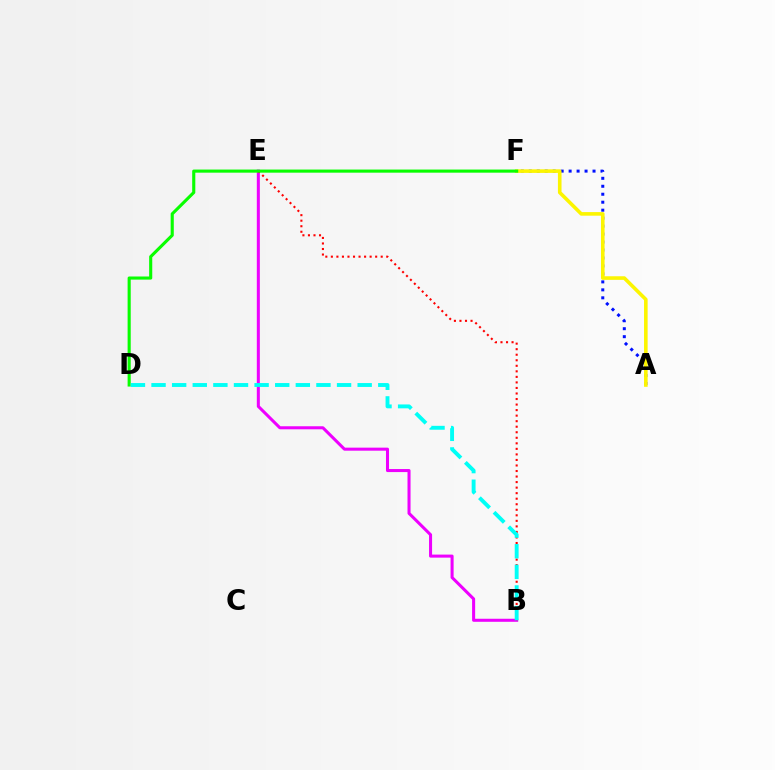{('A', 'F'): [{'color': '#0010ff', 'line_style': 'dotted', 'thickness': 2.16}, {'color': '#fcf500', 'line_style': 'solid', 'thickness': 2.59}], ('B', 'E'): [{'color': '#ee00ff', 'line_style': 'solid', 'thickness': 2.19}, {'color': '#ff0000', 'line_style': 'dotted', 'thickness': 1.5}], ('D', 'F'): [{'color': '#08ff00', 'line_style': 'solid', 'thickness': 2.24}], ('B', 'D'): [{'color': '#00fff6', 'line_style': 'dashed', 'thickness': 2.8}]}